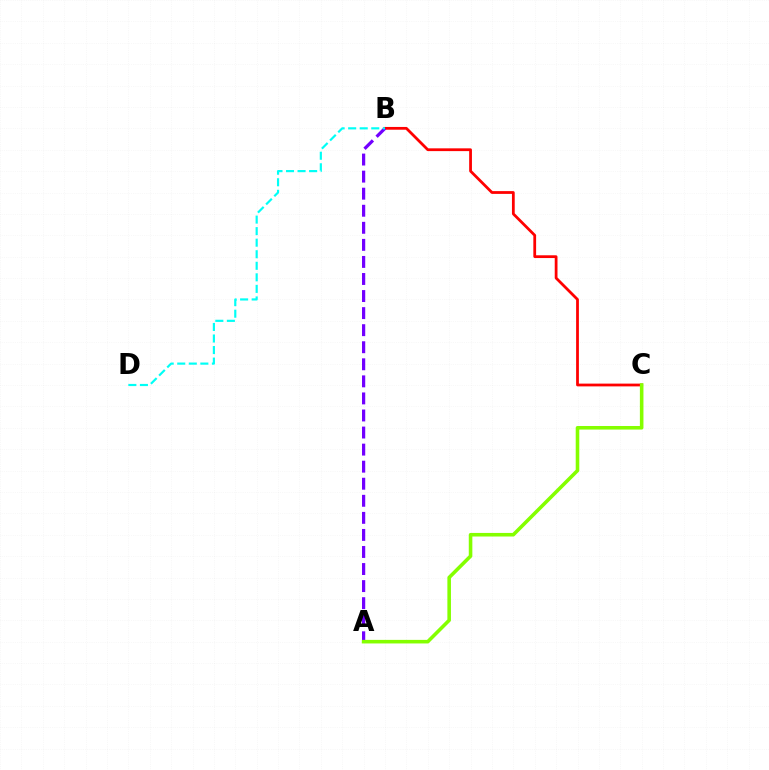{('B', 'C'): [{'color': '#ff0000', 'line_style': 'solid', 'thickness': 2.0}], ('A', 'B'): [{'color': '#7200ff', 'line_style': 'dashed', 'thickness': 2.32}], ('A', 'C'): [{'color': '#84ff00', 'line_style': 'solid', 'thickness': 2.57}], ('B', 'D'): [{'color': '#00fff6', 'line_style': 'dashed', 'thickness': 1.57}]}